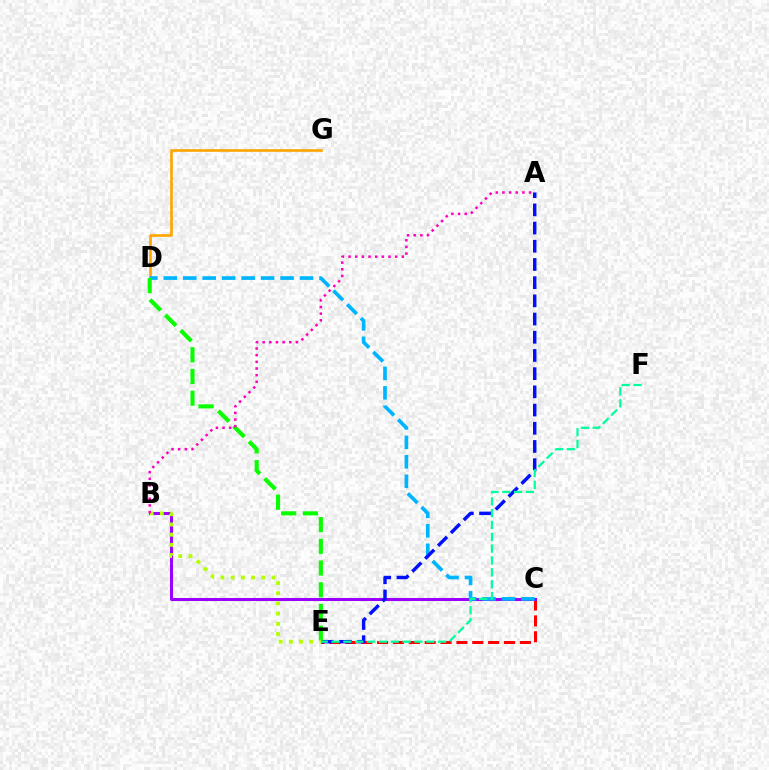{('C', 'E'): [{'color': '#ff0000', 'line_style': 'dashed', 'thickness': 2.16}], ('D', 'G'): [{'color': '#ffa500', 'line_style': 'solid', 'thickness': 1.9}], ('B', 'C'): [{'color': '#9b00ff', 'line_style': 'solid', 'thickness': 2.17}], ('C', 'D'): [{'color': '#00b5ff', 'line_style': 'dashed', 'thickness': 2.64}], ('A', 'E'): [{'color': '#0010ff', 'line_style': 'dashed', 'thickness': 2.47}], ('E', 'F'): [{'color': '#00ff9d', 'line_style': 'dashed', 'thickness': 1.61}], ('D', 'E'): [{'color': '#08ff00', 'line_style': 'dashed', 'thickness': 2.95}], ('B', 'E'): [{'color': '#b3ff00', 'line_style': 'dotted', 'thickness': 2.77}], ('A', 'B'): [{'color': '#ff00bd', 'line_style': 'dotted', 'thickness': 1.81}]}